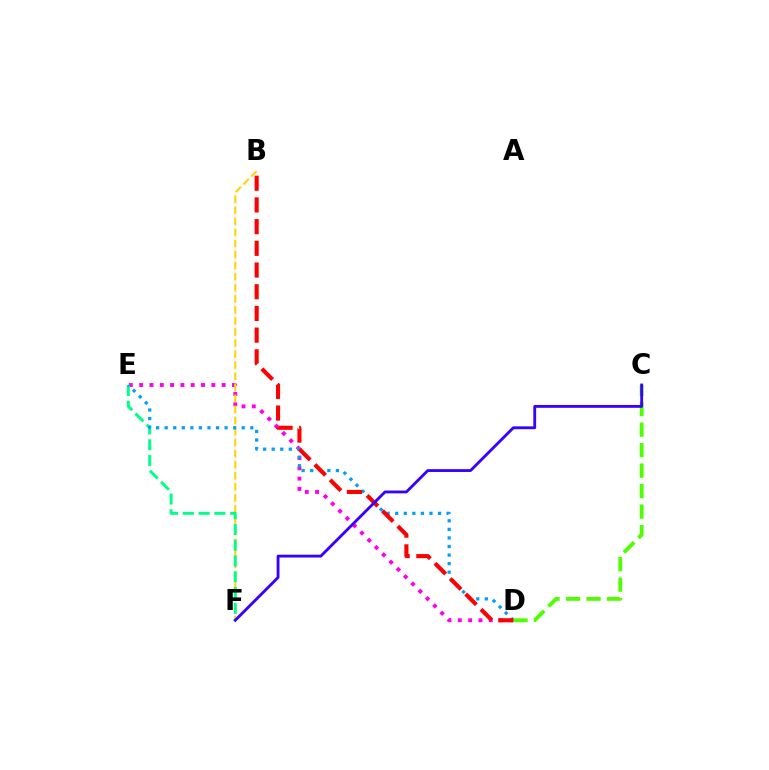{('D', 'E'): [{'color': '#ff00ed', 'line_style': 'dotted', 'thickness': 2.8}, {'color': '#009eff', 'line_style': 'dotted', 'thickness': 2.33}], ('B', 'F'): [{'color': '#ffd500', 'line_style': 'dashed', 'thickness': 1.5}], ('E', 'F'): [{'color': '#00ff86', 'line_style': 'dashed', 'thickness': 2.14}], ('C', 'D'): [{'color': '#4fff00', 'line_style': 'dashed', 'thickness': 2.78}], ('B', 'D'): [{'color': '#ff0000', 'line_style': 'dashed', 'thickness': 2.95}], ('C', 'F'): [{'color': '#3700ff', 'line_style': 'solid', 'thickness': 2.04}]}